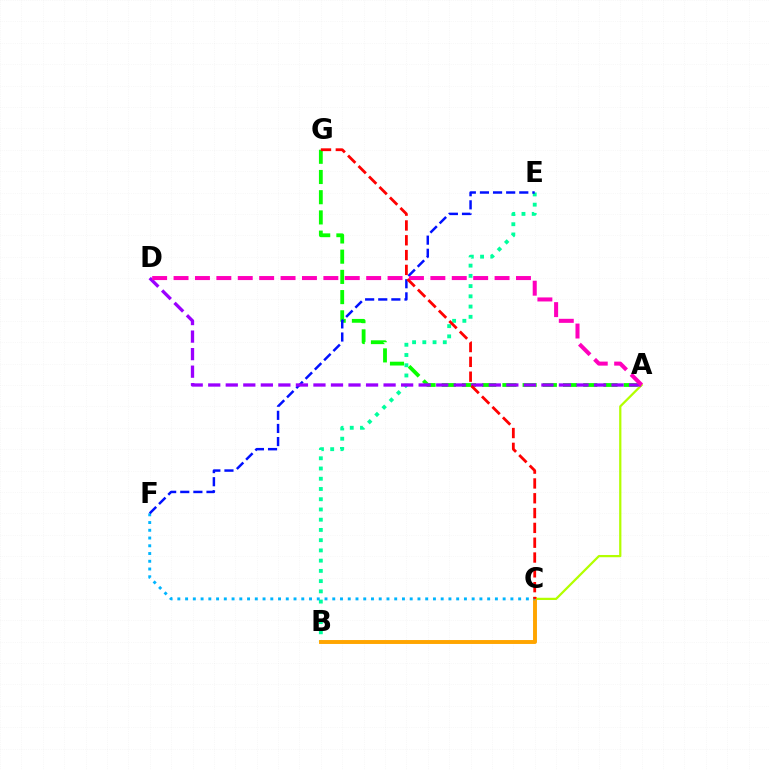{('A', 'C'): [{'color': '#b3ff00', 'line_style': 'solid', 'thickness': 1.62}], ('B', 'E'): [{'color': '#00ff9d', 'line_style': 'dotted', 'thickness': 2.78}], ('B', 'C'): [{'color': '#ffa500', 'line_style': 'solid', 'thickness': 2.82}], ('A', 'G'): [{'color': '#08ff00', 'line_style': 'dashed', 'thickness': 2.75}], ('C', 'F'): [{'color': '#00b5ff', 'line_style': 'dotted', 'thickness': 2.1}], ('E', 'F'): [{'color': '#0010ff', 'line_style': 'dashed', 'thickness': 1.78}], ('A', 'D'): [{'color': '#9b00ff', 'line_style': 'dashed', 'thickness': 2.38}, {'color': '#ff00bd', 'line_style': 'dashed', 'thickness': 2.91}], ('C', 'G'): [{'color': '#ff0000', 'line_style': 'dashed', 'thickness': 2.01}]}